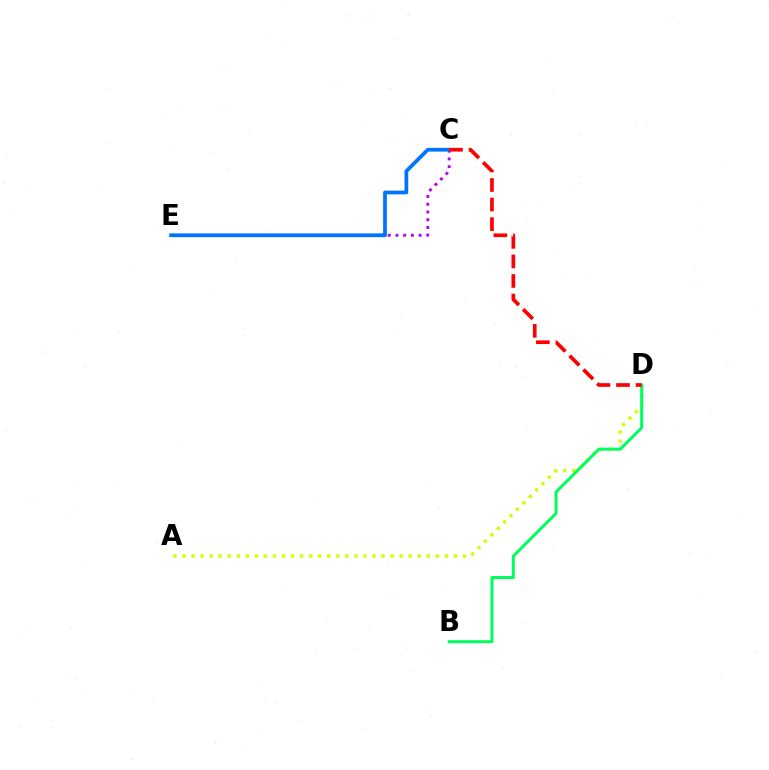{('C', 'E'): [{'color': '#b900ff', 'line_style': 'dotted', 'thickness': 2.1}, {'color': '#0074ff', 'line_style': 'solid', 'thickness': 2.7}], ('A', 'D'): [{'color': '#d1ff00', 'line_style': 'dotted', 'thickness': 2.46}], ('B', 'D'): [{'color': '#00ff5c', 'line_style': 'solid', 'thickness': 2.15}], ('C', 'D'): [{'color': '#ff0000', 'line_style': 'dashed', 'thickness': 2.66}]}